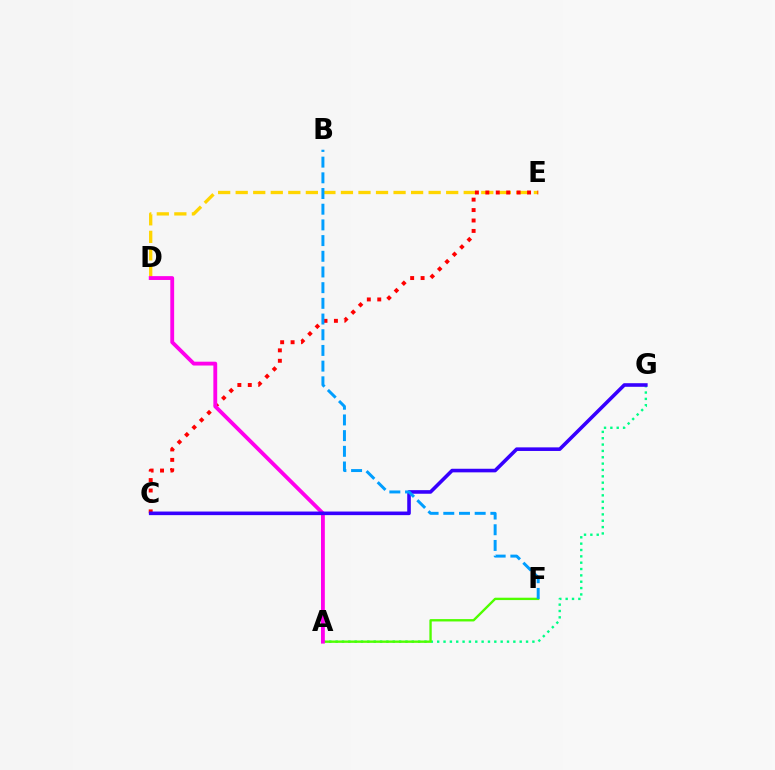{('D', 'E'): [{'color': '#ffd500', 'line_style': 'dashed', 'thickness': 2.38}], ('C', 'E'): [{'color': '#ff0000', 'line_style': 'dotted', 'thickness': 2.83}], ('A', 'G'): [{'color': '#00ff86', 'line_style': 'dotted', 'thickness': 1.72}], ('A', 'F'): [{'color': '#4fff00', 'line_style': 'solid', 'thickness': 1.7}], ('A', 'D'): [{'color': '#ff00ed', 'line_style': 'solid', 'thickness': 2.76}], ('C', 'G'): [{'color': '#3700ff', 'line_style': 'solid', 'thickness': 2.59}], ('B', 'F'): [{'color': '#009eff', 'line_style': 'dashed', 'thickness': 2.13}]}